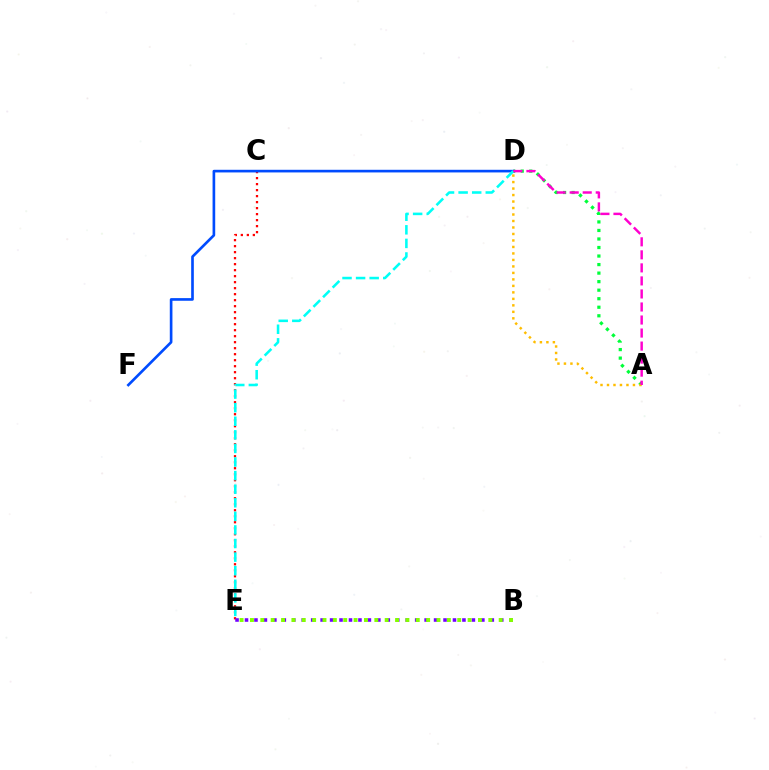{('A', 'D'): [{'color': '#00ff39', 'line_style': 'dotted', 'thickness': 2.32}, {'color': '#ffbd00', 'line_style': 'dotted', 'thickness': 1.76}, {'color': '#ff00cf', 'line_style': 'dashed', 'thickness': 1.77}], ('C', 'E'): [{'color': '#ff0000', 'line_style': 'dotted', 'thickness': 1.63}], ('D', 'F'): [{'color': '#004bff', 'line_style': 'solid', 'thickness': 1.91}], ('D', 'E'): [{'color': '#00fff6', 'line_style': 'dashed', 'thickness': 1.85}], ('B', 'E'): [{'color': '#7200ff', 'line_style': 'dotted', 'thickness': 2.57}, {'color': '#84ff00', 'line_style': 'dotted', 'thickness': 2.82}]}